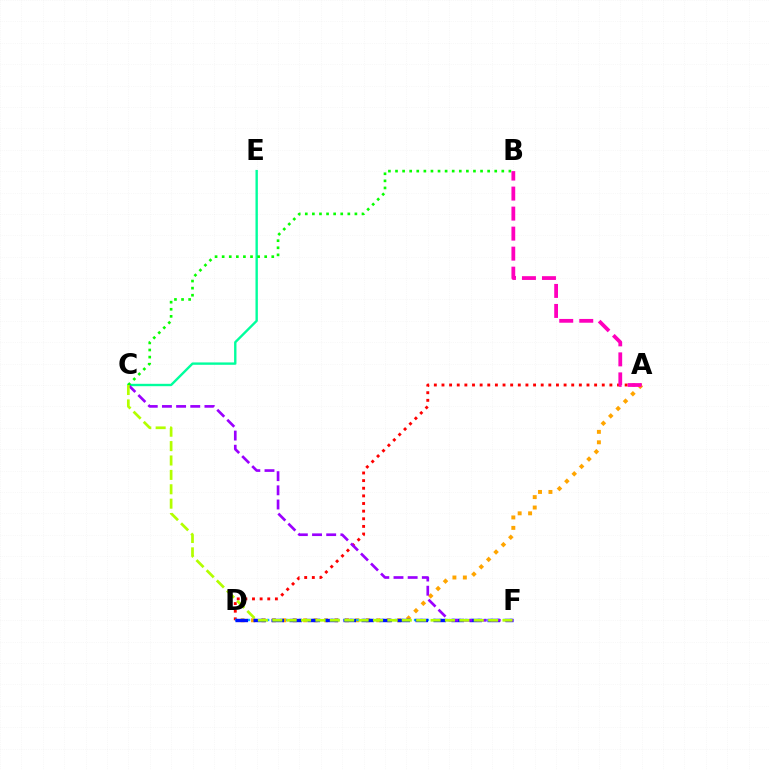{('C', 'E'): [{'color': '#00ff9d', 'line_style': 'solid', 'thickness': 1.71}], ('A', 'D'): [{'color': '#ff0000', 'line_style': 'dotted', 'thickness': 2.07}, {'color': '#ffa500', 'line_style': 'dotted', 'thickness': 2.84}], ('D', 'F'): [{'color': '#00b5ff', 'line_style': 'dotted', 'thickness': 1.74}, {'color': '#0010ff', 'line_style': 'dashed', 'thickness': 2.44}], ('C', 'F'): [{'color': '#9b00ff', 'line_style': 'dashed', 'thickness': 1.92}, {'color': '#b3ff00', 'line_style': 'dashed', 'thickness': 1.95}], ('B', 'C'): [{'color': '#08ff00', 'line_style': 'dotted', 'thickness': 1.93}], ('A', 'B'): [{'color': '#ff00bd', 'line_style': 'dashed', 'thickness': 2.72}]}